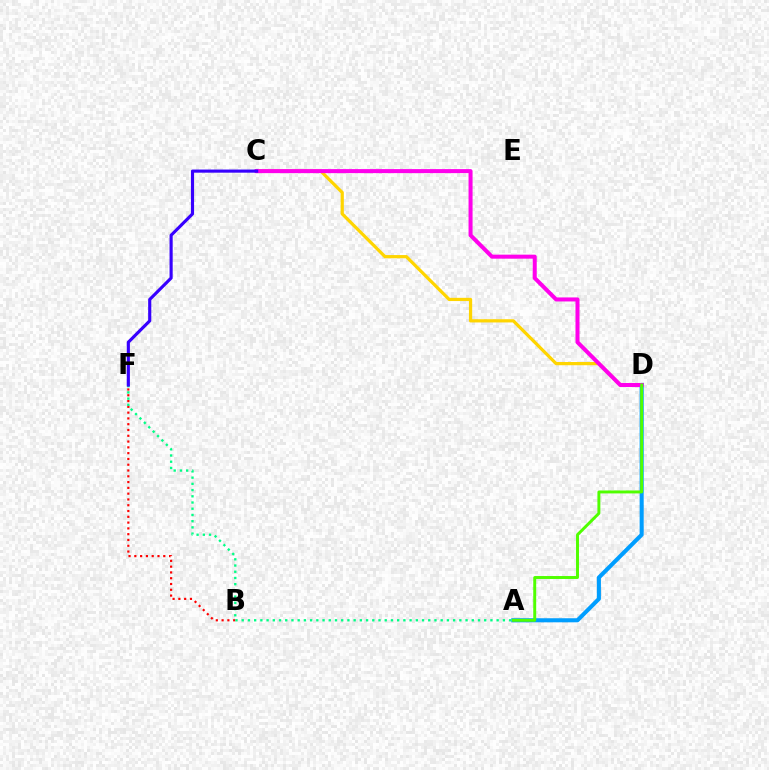{('B', 'F'): [{'color': '#ff0000', 'line_style': 'dotted', 'thickness': 1.57}], ('C', 'D'): [{'color': '#ffd500', 'line_style': 'solid', 'thickness': 2.32}, {'color': '#ff00ed', 'line_style': 'solid', 'thickness': 2.9}], ('A', 'D'): [{'color': '#009eff', 'line_style': 'solid', 'thickness': 2.93}, {'color': '#4fff00', 'line_style': 'solid', 'thickness': 2.12}], ('A', 'F'): [{'color': '#00ff86', 'line_style': 'dotted', 'thickness': 1.69}], ('C', 'F'): [{'color': '#3700ff', 'line_style': 'solid', 'thickness': 2.26}]}